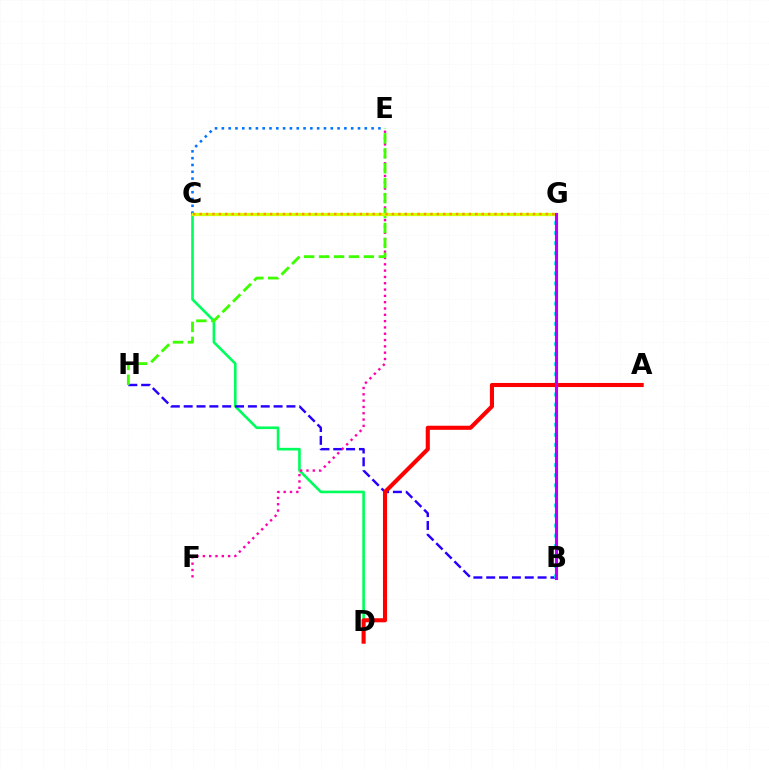{('C', 'D'): [{'color': '#00ff5c', 'line_style': 'solid', 'thickness': 1.9}], ('B', 'H'): [{'color': '#2500ff', 'line_style': 'dashed', 'thickness': 1.74}], ('C', 'E'): [{'color': '#0074ff', 'line_style': 'dotted', 'thickness': 1.85}], ('B', 'G'): [{'color': '#00fff6', 'line_style': 'dotted', 'thickness': 2.74}, {'color': '#b900ff', 'line_style': 'solid', 'thickness': 2.24}], ('E', 'F'): [{'color': '#ff00ac', 'line_style': 'dotted', 'thickness': 1.72}], ('E', 'H'): [{'color': '#3dff00', 'line_style': 'dashed', 'thickness': 2.03}], ('C', 'G'): [{'color': '#d1ff00', 'line_style': 'solid', 'thickness': 2.33}, {'color': '#ff9400', 'line_style': 'dotted', 'thickness': 1.74}], ('A', 'D'): [{'color': '#ff0000', 'line_style': 'solid', 'thickness': 2.95}]}